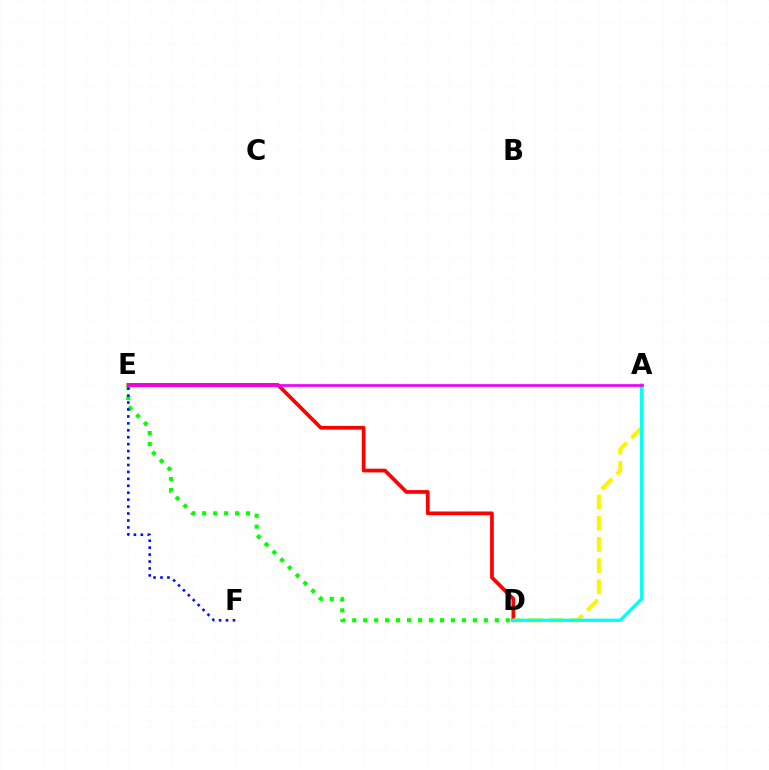{('D', 'E'): [{'color': '#ff0000', 'line_style': 'solid', 'thickness': 2.67}, {'color': '#08ff00', 'line_style': 'dotted', 'thickness': 2.98}], ('A', 'D'): [{'color': '#fcf500', 'line_style': 'dashed', 'thickness': 2.88}, {'color': '#00fff6', 'line_style': 'solid', 'thickness': 2.35}], ('E', 'F'): [{'color': '#0010ff', 'line_style': 'dotted', 'thickness': 1.88}], ('A', 'E'): [{'color': '#ee00ff', 'line_style': 'solid', 'thickness': 1.95}]}